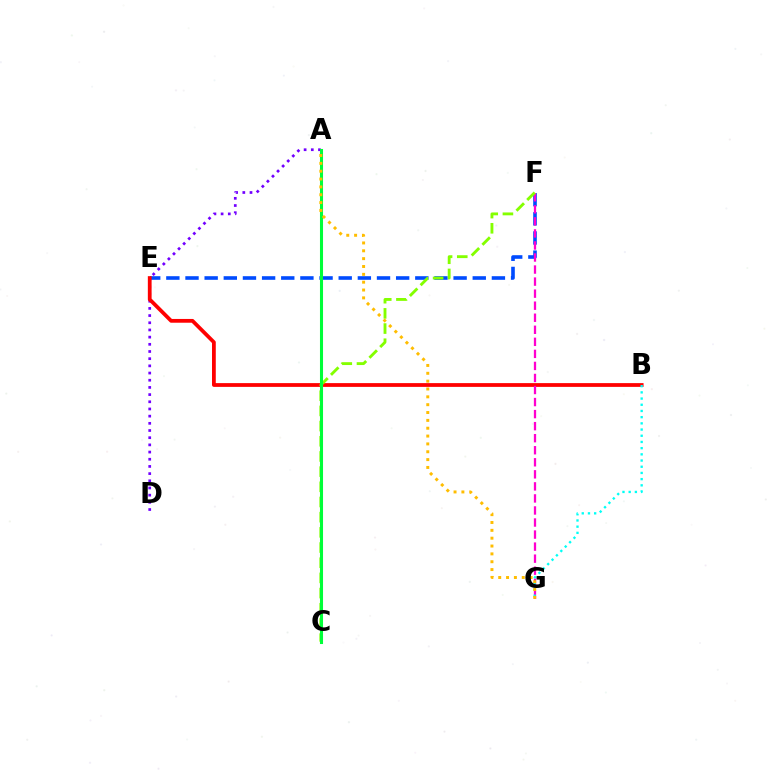{('A', 'D'): [{'color': '#7200ff', 'line_style': 'dotted', 'thickness': 1.95}], ('E', 'F'): [{'color': '#004bff', 'line_style': 'dashed', 'thickness': 2.6}], ('B', 'E'): [{'color': '#ff0000', 'line_style': 'solid', 'thickness': 2.71}], ('F', 'G'): [{'color': '#ff00cf', 'line_style': 'dashed', 'thickness': 1.64}], ('B', 'G'): [{'color': '#00fff6', 'line_style': 'dotted', 'thickness': 1.68}], ('C', 'F'): [{'color': '#84ff00', 'line_style': 'dashed', 'thickness': 2.06}], ('A', 'C'): [{'color': '#00ff39', 'line_style': 'solid', 'thickness': 2.2}], ('A', 'G'): [{'color': '#ffbd00', 'line_style': 'dotted', 'thickness': 2.13}]}